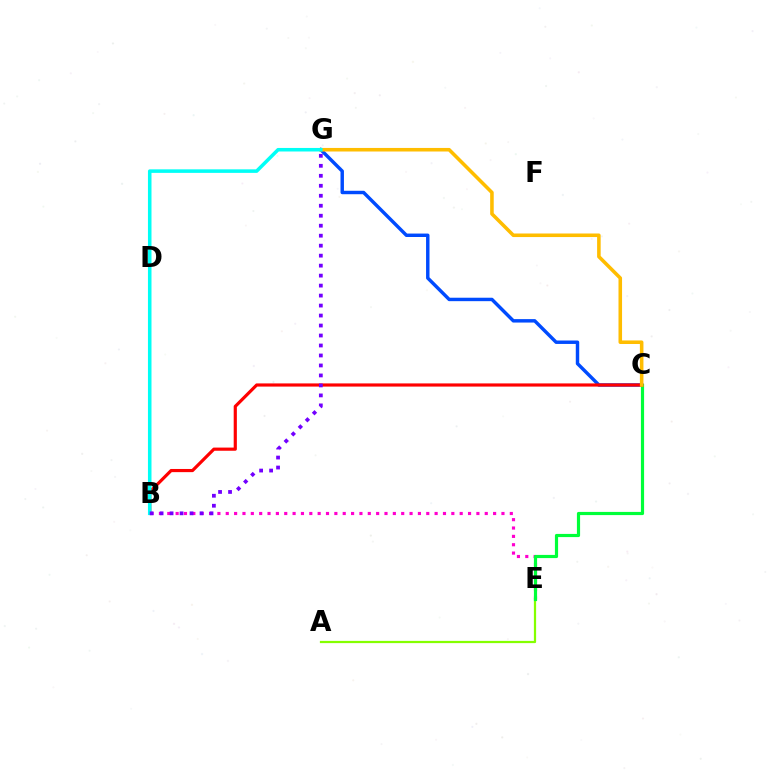{('B', 'E'): [{'color': '#ff00cf', 'line_style': 'dotted', 'thickness': 2.27}], ('A', 'E'): [{'color': '#84ff00', 'line_style': 'solid', 'thickness': 1.61}], ('C', 'G'): [{'color': '#004bff', 'line_style': 'solid', 'thickness': 2.48}, {'color': '#ffbd00', 'line_style': 'solid', 'thickness': 2.56}], ('C', 'E'): [{'color': '#00ff39', 'line_style': 'solid', 'thickness': 2.29}], ('B', 'C'): [{'color': '#ff0000', 'line_style': 'solid', 'thickness': 2.28}], ('B', 'G'): [{'color': '#00fff6', 'line_style': 'solid', 'thickness': 2.55}, {'color': '#7200ff', 'line_style': 'dotted', 'thickness': 2.71}]}